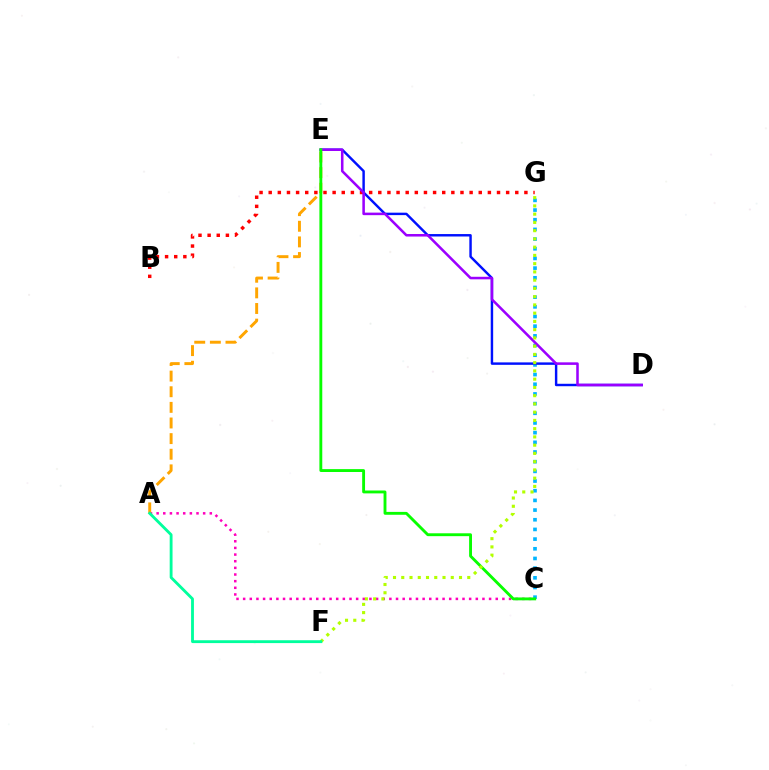{('B', 'G'): [{'color': '#ff0000', 'line_style': 'dotted', 'thickness': 2.48}], ('C', 'G'): [{'color': '#00b5ff', 'line_style': 'dotted', 'thickness': 2.63}], ('A', 'C'): [{'color': '#ff00bd', 'line_style': 'dotted', 'thickness': 1.81}], ('D', 'E'): [{'color': '#0010ff', 'line_style': 'solid', 'thickness': 1.76}, {'color': '#9b00ff', 'line_style': 'solid', 'thickness': 1.83}], ('A', 'E'): [{'color': '#ffa500', 'line_style': 'dashed', 'thickness': 2.12}], ('C', 'E'): [{'color': '#08ff00', 'line_style': 'solid', 'thickness': 2.07}], ('F', 'G'): [{'color': '#b3ff00', 'line_style': 'dotted', 'thickness': 2.24}], ('A', 'F'): [{'color': '#00ff9d', 'line_style': 'solid', 'thickness': 2.05}]}